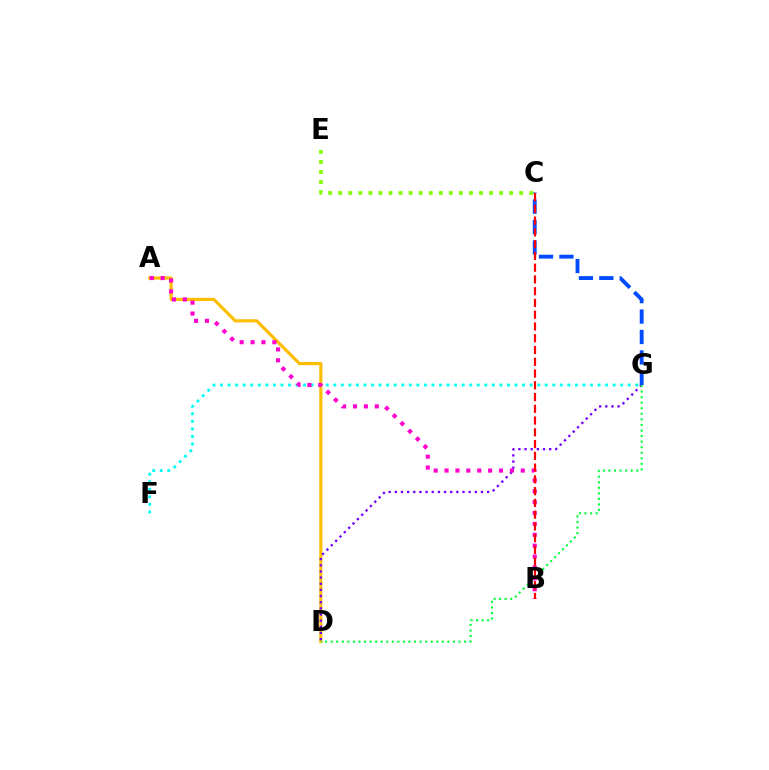{('A', 'D'): [{'color': '#ffbd00', 'line_style': 'solid', 'thickness': 2.28}], ('F', 'G'): [{'color': '#00fff6', 'line_style': 'dotted', 'thickness': 2.05}], ('C', 'G'): [{'color': '#004bff', 'line_style': 'dashed', 'thickness': 2.78}], ('C', 'E'): [{'color': '#84ff00', 'line_style': 'dotted', 'thickness': 2.73}], ('D', 'G'): [{'color': '#7200ff', 'line_style': 'dotted', 'thickness': 1.67}, {'color': '#00ff39', 'line_style': 'dotted', 'thickness': 1.51}], ('A', 'B'): [{'color': '#ff00cf', 'line_style': 'dotted', 'thickness': 2.96}], ('B', 'C'): [{'color': '#ff0000', 'line_style': 'dashed', 'thickness': 1.6}]}